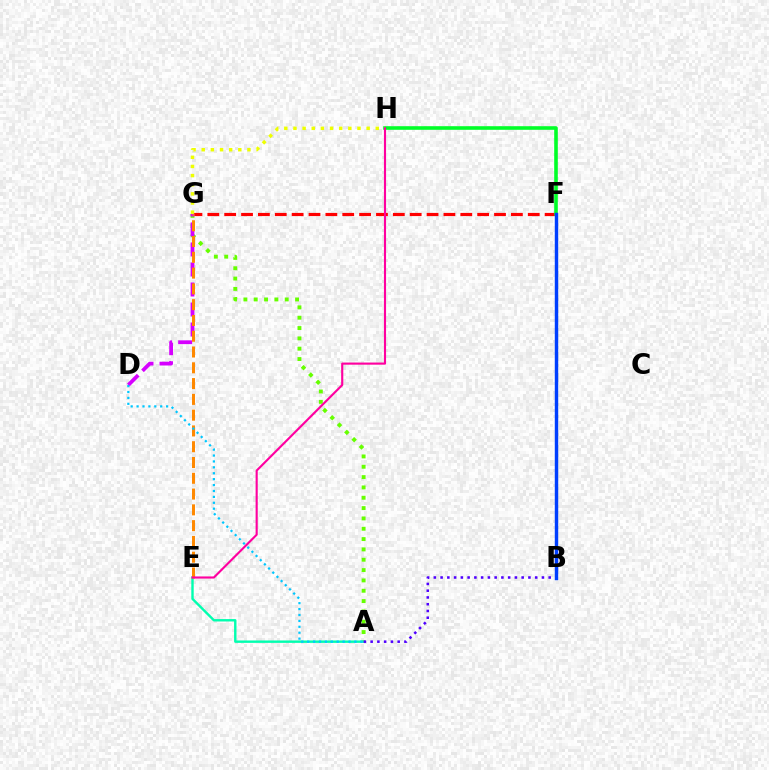{('A', 'G'): [{'color': '#66ff00', 'line_style': 'dotted', 'thickness': 2.81}], ('F', 'G'): [{'color': '#ff0000', 'line_style': 'dashed', 'thickness': 2.29}], ('F', 'H'): [{'color': '#00ff27', 'line_style': 'solid', 'thickness': 2.59}], ('A', 'E'): [{'color': '#00ffaf', 'line_style': 'solid', 'thickness': 1.73}], ('A', 'B'): [{'color': '#4f00ff', 'line_style': 'dotted', 'thickness': 1.84}], ('D', 'G'): [{'color': '#d600ff', 'line_style': 'dashed', 'thickness': 2.72}], ('G', 'H'): [{'color': '#eeff00', 'line_style': 'dotted', 'thickness': 2.48}], ('B', 'F'): [{'color': '#003fff', 'line_style': 'solid', 'thickness': 2.47}], ('E', 'G'): [{'color': '#ff8800', 'line_style': 'dashed', 'thickness': 2.14}], ('A', 'D'): [{'color': '#00c7ff', 'line_style': 'dotted', 'thickness': 1.6}], ('E', 'H'): [{'color': '#ff00a0', 'line_style': 'solid', 'thickness': 1.53}]}